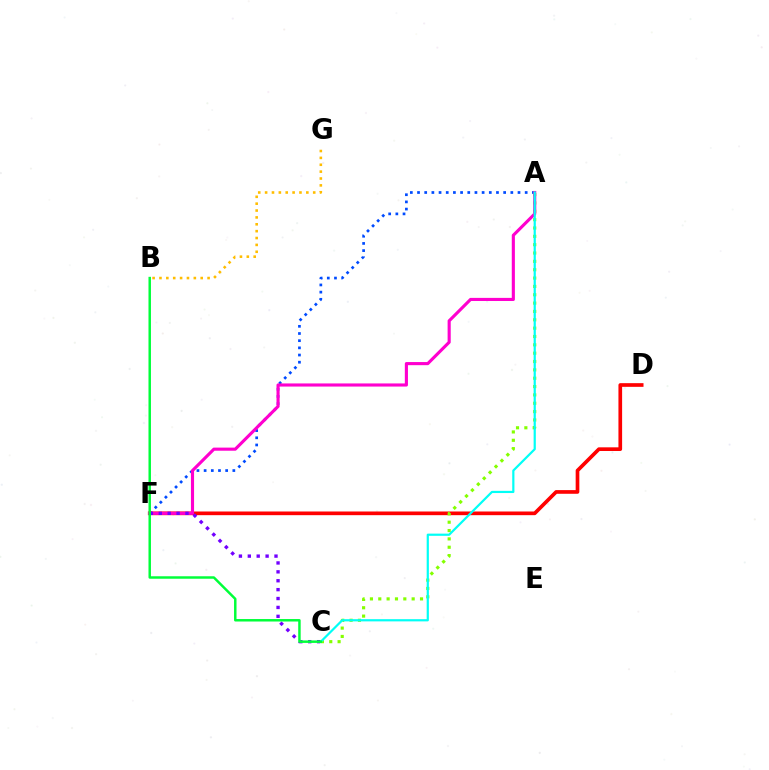{('A', 'F'): [{'color': '#004bff', 'line_style': 'dotted', 'thickness': 1.95}, {'color': '#ff00cf', 'line_style': 'solid', 'thickness': 2.25}], ('D', 'F'): [{'color': '#ff0000', 'line_style': 'solid', 'thickness': 2.65}], ('A', 'C'): [{'color': '#84ff00', 'line_style': 'dotted', 'thickness': 2.27}, {'color': '#00fff6', 'line_style': 'solid', 'thickness': 1.58}], ('C', 'F'): [{'color': '#7200ff', 'line_style': 'dotted', 'thickness': 2.42}], ('B', 'G'): [{'color': '#ffbd00', 'line_style': 'dotted', 'thickness': 1.87}], ('B', 'C'): [{'color': '#00ff39', 'line_style': 'solid', 'thickness': 1.78}]}